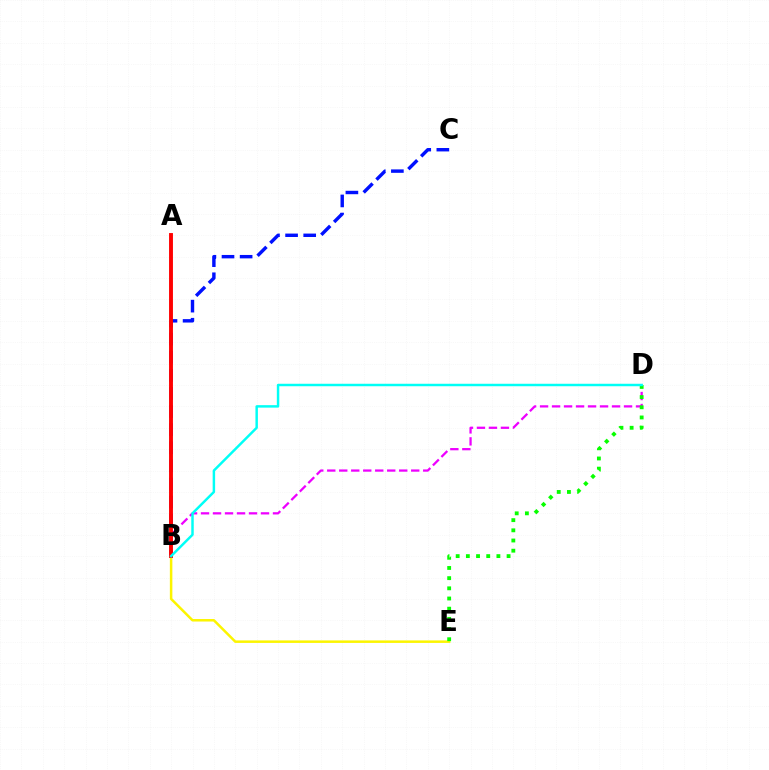{('B', 'C'): [{'color': '#0010ff', 'line_style': 'dashed', 'thickness': 2.46}], ('B', 'E'): [{'color': '#fcf500', 'line_style': 'solid', 'thickness': 1.8}], ('B', 'D'): [{'color': '#ee00ff', 'line_style': 'dashed', 'thickness': 1.63}, {'color': '#00fff6', 'line_style': 'solid', 'thickness': 1.77}], ('A', 'B'): [{'color': '#ff0000', 'line_style': 'solid', 'thickness': 2.8}], ('D', 'E'): [{'color': '#08ff00', 'line_style': 'dotted', 'thickness': 2.77}]}